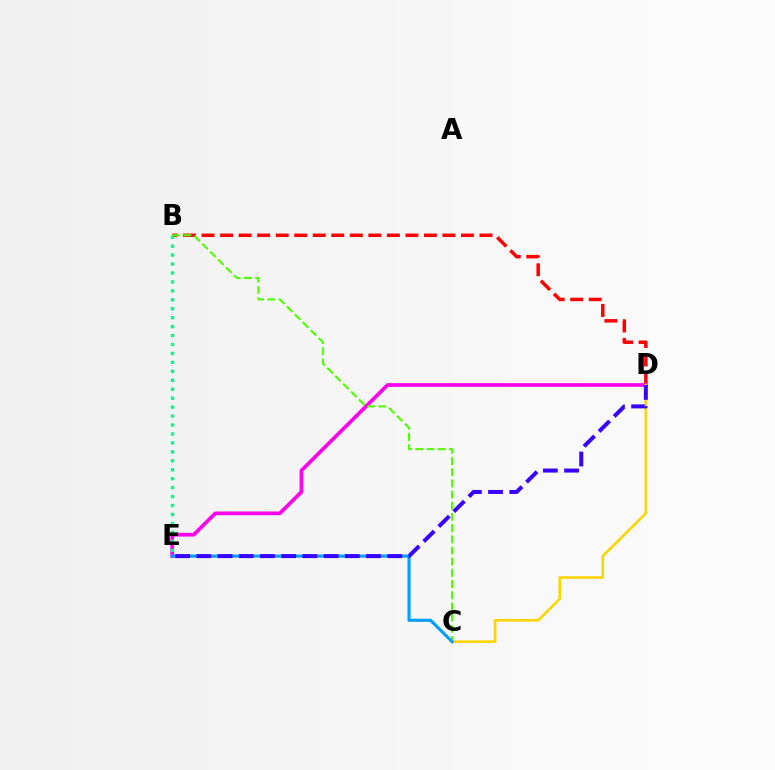{('B', 'D'): [{'color': '#ff0000', 'line_style': 'dashed', 'thickness': 2.52}], ('D', 'E'): [{'color': '#ff00ed', 'line_style': 'solid', 'thickness': 2.66}, {'color': '#3700ff', 'line_style': 'dashed', 'thickness': 2.88}], ('B', 'C'): [{'color': '#4fff00', 'line_style': 'dashed', 'thickness': 1.52}], ('C', 'D'): [{'color': '#ffd500', 'line_style': 'solid', 'thickness': 1.87}], ('C', 'E'): [{'color': '#009eff', 'line_style': 'solid', 'thickness': 2.24}], ('B', 'E'): [{'color': '#00ff86', 'line_style': 'dotted', 'thickness': 2.43}]}